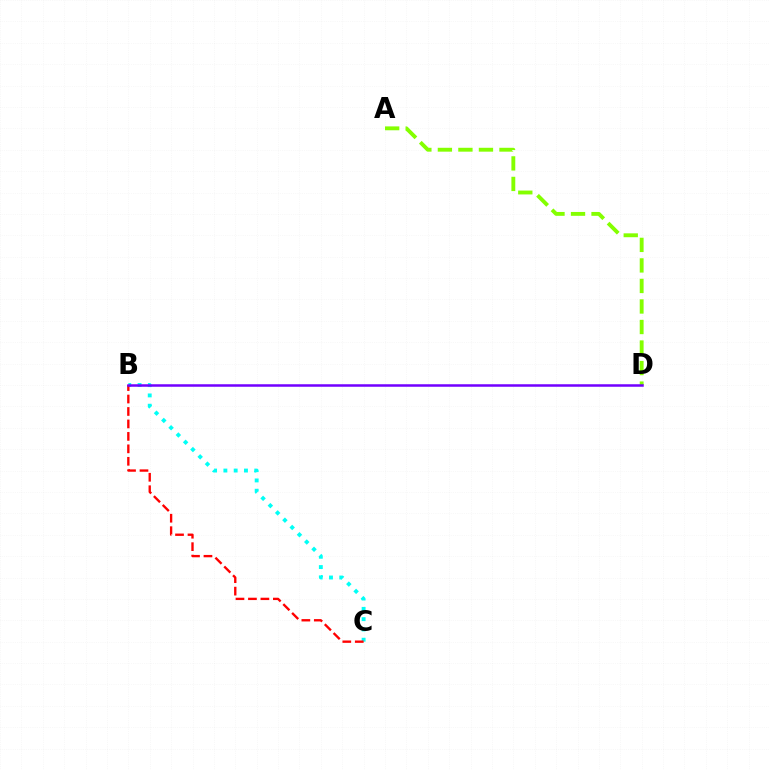{('B', 'C'): [{'color': '#00fff6', 'line_style': 'dotted', 'thickness': 2.8}, {'color': '#ff0000', 'line_style': 'dashed', 'thickness': 1.69}], ('A', 'D'): [{'color': '#84ff00', 'line_style': 'dashed', 'thickness': 2.79}], ('B', 'D'): [{'color': '#7200ff', 'line_style': 'solid', 'thickness': 1.81}]}